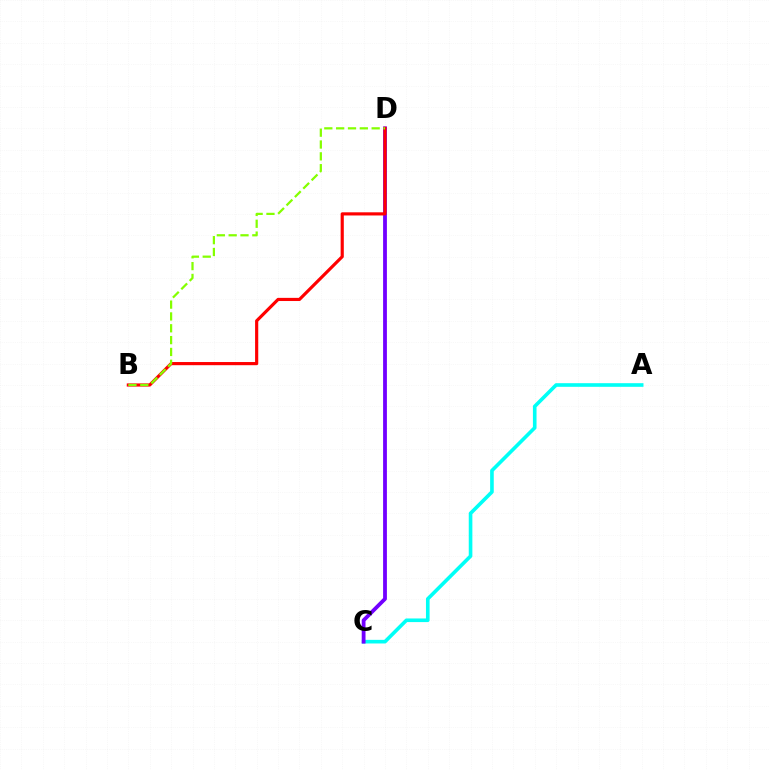{('A', 'C'): [{'color': '#00fff6', 'line_style': 'solid', 'thickness': 2.61}], ('C', 'D'): [{'color': '#7200ff', 'line_style': 'solid', 'thickness': 2.74}], ('B', 'D'): [{'color': '#ff0000', 'line_style': 'solid', 'thickness': 2.27}, {'color': '#84ff00', 'line_style': 'dashed', 'thickness': 1.61}]}